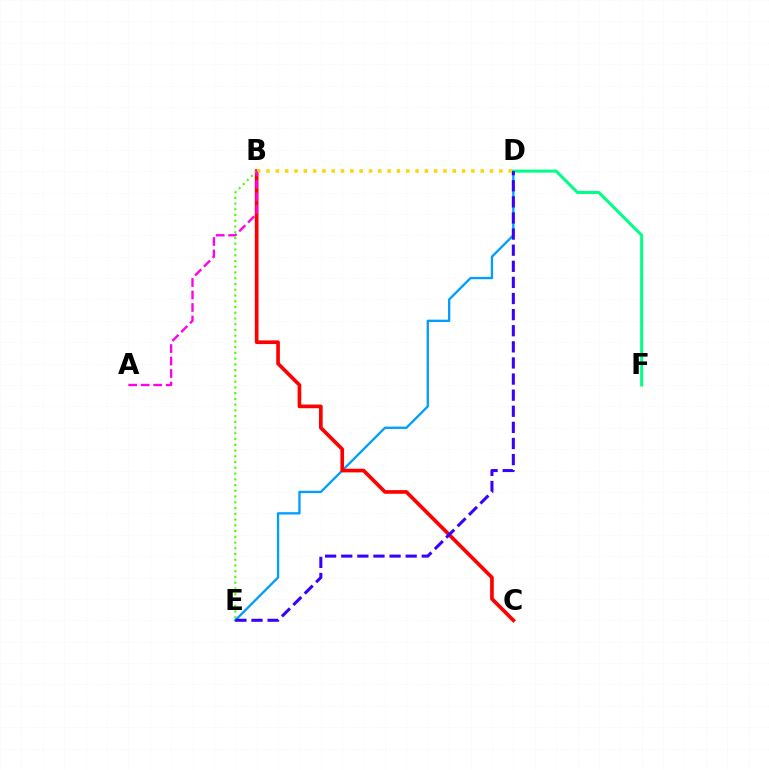{('D', 'E'): [{'color': '#009eff', 'line_style': 'solid', 'thickness': 1.67}, {'color': '#3700ff', 'line_style': 'dashed', 'thickness': 2.19}], ('B', 'C'): [{'color': '#ff0000', 'line_style': 'solid', 'thickness': 2.64}], ('D', 'F'): [{'color': '#00ff86', 'line_style': 'solid', 'thickness': 2.17}], ('B', 'E'): [{'color': '#4fff00', 'line_style': 'dotted', 'thickness': 1.56}], ('B', 'D'): [{'color': '#ffd500', 'line_style': 'dotted', 'thickness': 2.53}], ('A', 'B'): [{'color': '#ff00ed', 'line_style': 'dashed', 'thickness': 1.7}]}